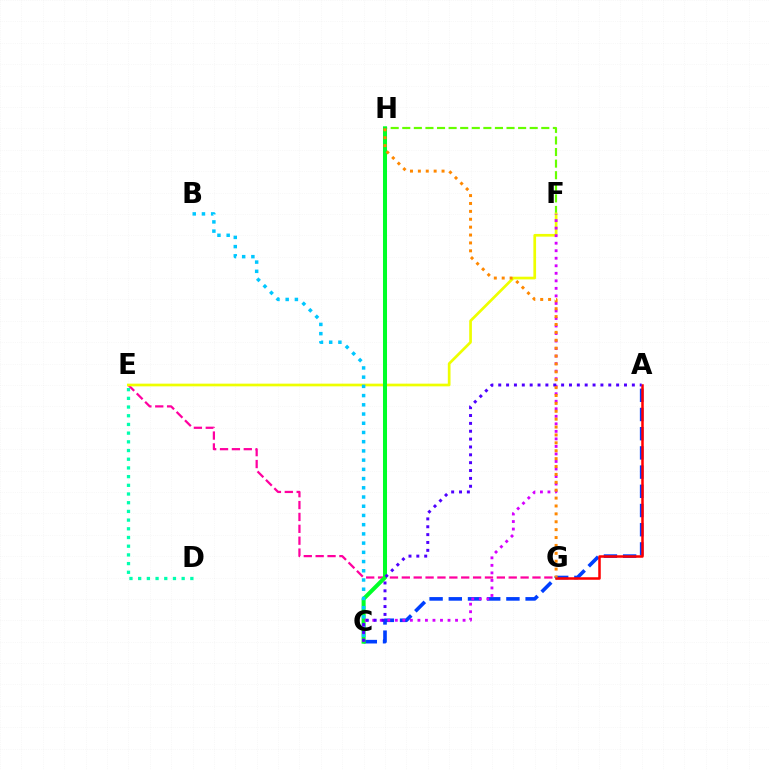{('E', 'G'): [{'color': '#ff00a0', 'line_style': 'dashed', 'thickness': 1.61}], ('F', 'H'): [{'color': '#66ff00', 'line_style': 'dashed', 'thickness': 1.57}], ('A', 'C'): [{'color': '#003fff', 'line_style': 'dashed', 'thickness': 2.61}, {'color': '#4f00ff', 'line_style': 'dotted', 'thickness': 2.14}], ('E', 'F'): [{'color': '#eeff00', 'line_style': 'solid', 'thickness': 1.95}], ('C', 'H'): [{'color': '#00ff27', 'line_style': 'solid', 'thickness': 2.9}], ('D', 'E'): [{'color': '#00ffaf', 'line_style': 'dotted', 'thickness': 2.36}], ('B', 'C'): [{'color': '#00c7ff', 'line_style': 'dotted', 'thickness': 2.51}], ('C', 'F'): [{'color': '#d600ff', 'line_style': 'dotted', 'thickness': 2.04}], ('A', 'G'): [{'color': '#ff0000', 'line_style': 'solid', 'thickness': 1.81}], ('G', 'H'): [{'color': '#ff8800', 'line_style': 'dotted', 'thickness': 2.14}]}